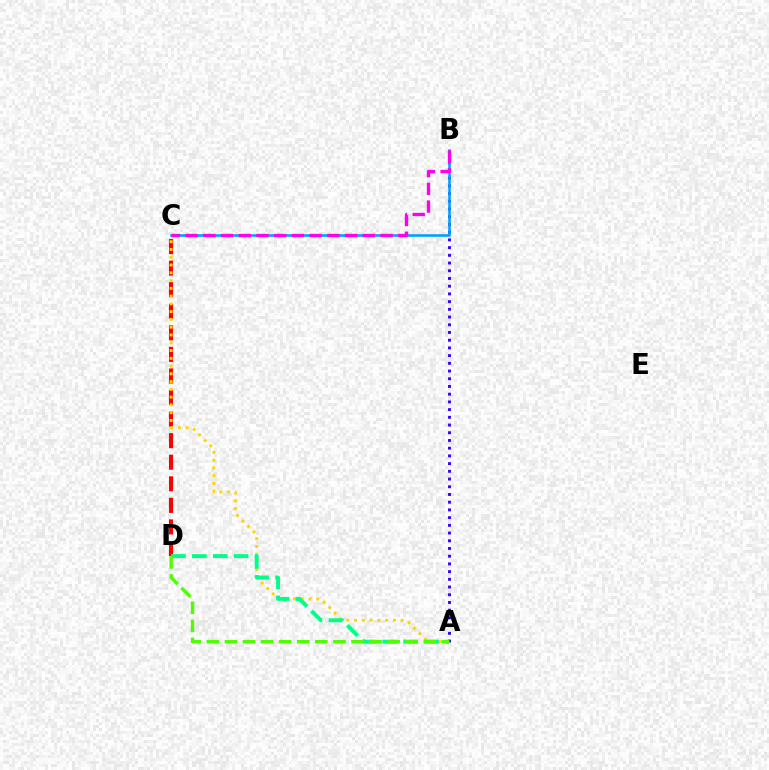{('A', 'B'): [{'color': '#3700ff', 'line_style': 'dotted', 'thickness': 2.1}], ('C', 'D'): [{'color': '#ff0000', 'line_style': 'dashed', 'thickness': 2.93}], ('B', 'C'): [{'color': '#009eff', 'line_style': 'solid', 'thickness': 1.83}, {'color': '#ff00ed', 'line_style': 'dashed', 'thickness': 2.41}], ('A', 'C'): [{'color': '#ffd500', 'line_style': 'dotted', 'thickness': 2.11}], ('A', 'D'): [{'color': '#00ff86', 'line_style': 'dashed', 'thickness': 2.84}, {'color': '#4fff00', 'line_style': 'dashed', 'thickness': 2.46}]}